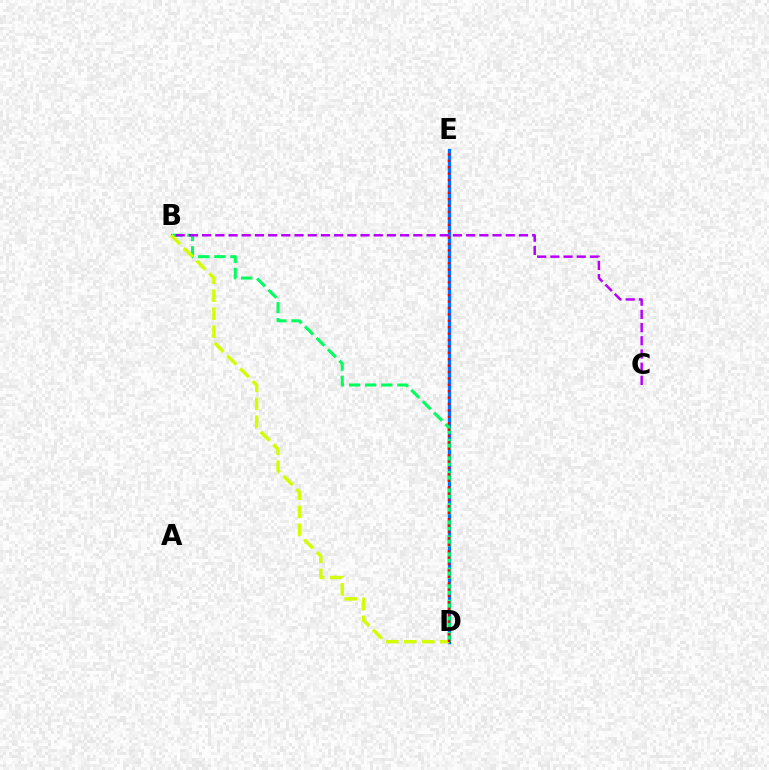{('D', 'E'): [{'color': '#0074ff', 'line_style': 'solid', 'thickness': 2.42}, {'color': '#ff0000', 'line_style': 'dotted', 'thickness': 1.74}], ('B', 'D'): [{'color': '#00ff5c', 'line_style': 'dashed', 'thickness': 2.19}, {'color': '#d1ff00', 'line_style': 'dashed', 'thickness': 2.44}], ('B', 'C'): [{'color': '#b900ff', 'line_style': 'dashed', 'thickness': 1.79}]}